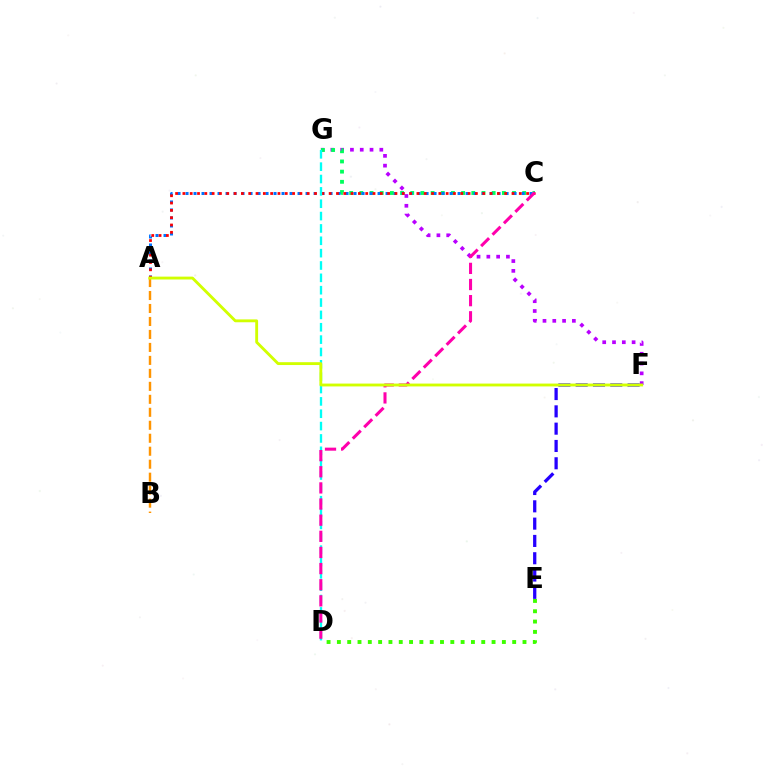{('F', 'G'): [{'color': '#b900ff', 'line_style': 'dotted', 'thickness': 2.66}], ('C', 'G'): [{'color': '#00ff5c', 'line_style': 'dotted', 'thickness': 2.77}], ('E', 'F'): [{'color': '#2500ff', 'line_style': 'dashed', 'thickness': 2.35}], ('A', 'C'): [{'color': '#0074ff', 'line_style': 'dotted', 'thickness': 2.17}, {'color': '#ff0000', 'line_style': 'dotted', 'thickness': 1.99}], ('D', 'G'): [{'color': '#00fff6', 'line_style': 'dashed', 'thickness': 1.68}], ('A', 'B'): [{'color': '#ff9400', 'line_style': 'dashed', 'thickness': 1.76}], ('D', 'E'): [{'color': '#3dff00', 'line_style': 'dotted', 'thickness': 2.8}], ('C', 'D'): [{'color': '#ff00ac', 'line_style': 'dashed', 'thickness': 2.19}], ('A', 'F'): [{'color': '#d1ff00', 'line_style': 'solid', 'thickness': 2.06}]}